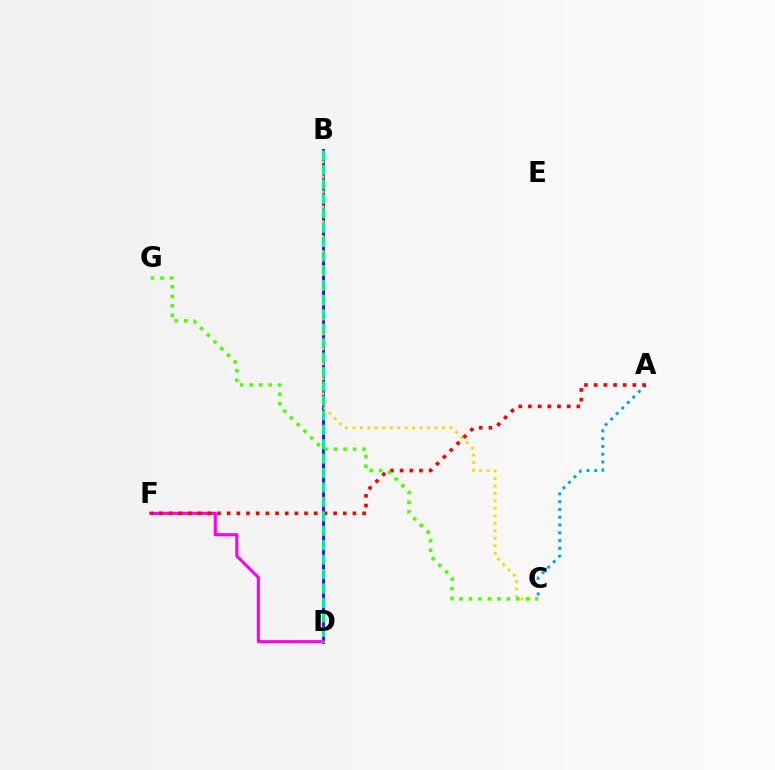{('B', 'D'): [{'color': '#3700ff', 'line_style': 'solid', 'thickness': 2.02}, {'color': '#00ff86', 'line_style': 'dashed', 'thickness': 1.96}], ('B', 'C'): [{'color': '#ffd500', 'line_style': 'dotted', 'thickness': 2.03}], ('D', 'F'): [{'color': '#ff00ed', 'line_style': 'solid', 'thickness': 2.22}], ('A', 'C'): [{'color': '#009eff', 'line_style': 'dotted', 'thickness': 2.12}], ('A', 'F'): [{'color': '#ff0000', 'line_style': 'dotted', 'thickness': 2.63}], ('C', 'G'): [{'color': '#4fff00', 'line_style': 'dotted', 'thickness': 2.58}]}